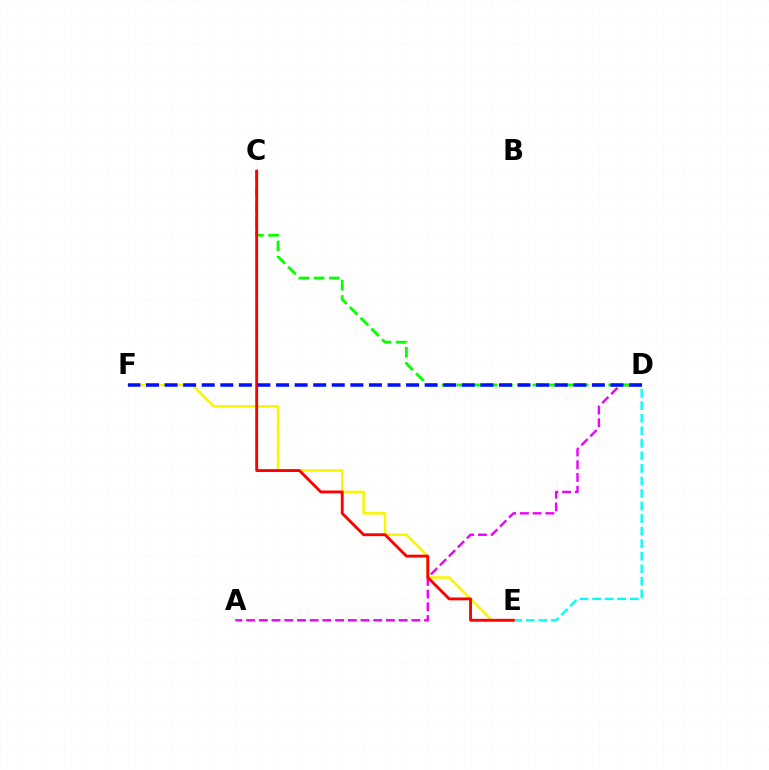{('D', 'E'): [{'color': '#00fff6', 'line_style': 'dashed', 'thickness': 1.7}], ('A', 'D'): [{'color': '#ee00ff', 'line_style': 'dashed', 'thickness': 1.73}], ('C', 'D'): [{'color': '#08ff00', 'line_style': 'dashed', 'thickness': 2.06}], ('E', 'F'): [{'color': '#fcf500', 'line_style': 'solid', 'thickness': 1.84}], ('C', 'E'): [{'color': '#ff0000', 'line_style': 'solid', 'thickness': 2.06}], ('D', 'F'): [{'color': '#0010ff', 'line_style': 'dashed', 'thickness': 2.52}]}